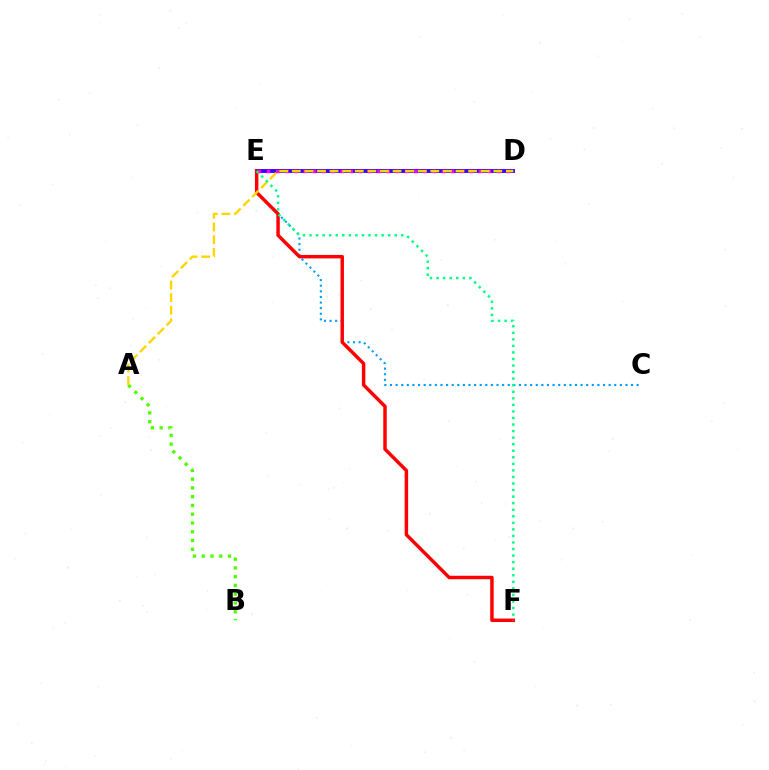{('D', 'E'): [{'color': '#3700ff', 'line_style': 'solid', 'thickness': 2.78}, {'color': '#ff00ed', 'line_style': 'dotted', 'thickness': 2.5}], ('C', 'E'): [{'color': '#009eff', 'line_style': 'dotted', 'thickness': 1.52}], ('A', 'B'): [{'color': '#4fff00', 'line_style': 'dotted', 'thickness': 2.38}], ('E', 'F'): [{'color': '#ff0000', 'line_style': 'solid', 'thickness': 2.49}, {'color': '#00ff86', 'line_style': 'dotted', 'thickness': 1.78}], ('A', 'D'): [{'color': '#ffd500', 'line_style': 'dashed', 'thickness': 1.71}]}